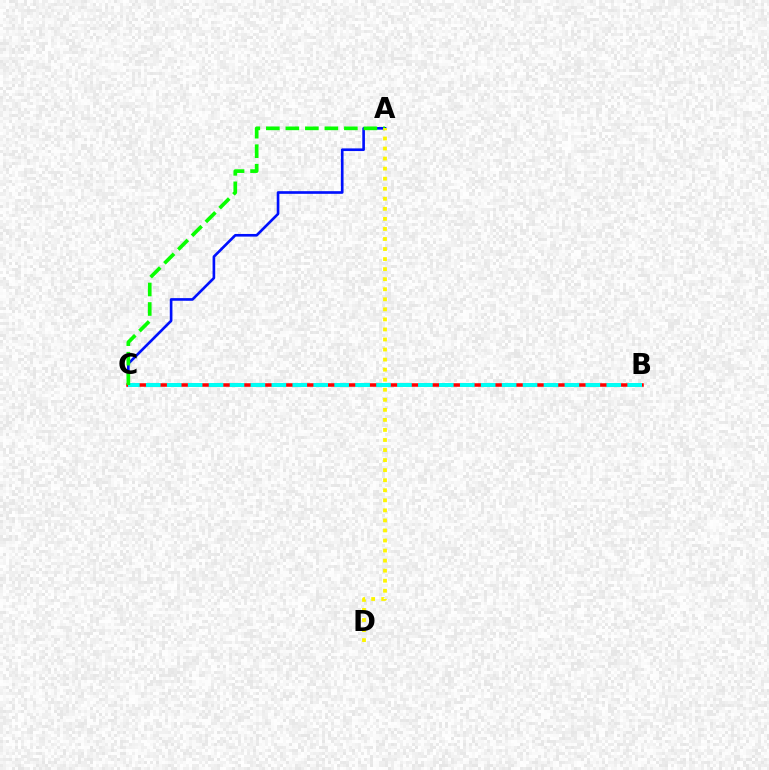{('B', 'C'): [{'color': '#ee00ff', 'line_style': 'dotted', 'thickness': 1.51}, {'color': '#ff0000', 'line_style': 'solid', 'thickness': 2.54}, {'color': '#00fff6', 'line_style': 'dashed', 'thickness': 2.84}], ('A', 'C'): [{'color': '#0010ff', 'line_style': 'solid', 'thickness': 1.91}, {'color': '#08ff00', 'line_style': 'dashed', 'thickness': 2.65}], ('A', 'D'): [{'color': '#fcf500', 'line_style': 'dotted', 'thickness': 2.73}]}